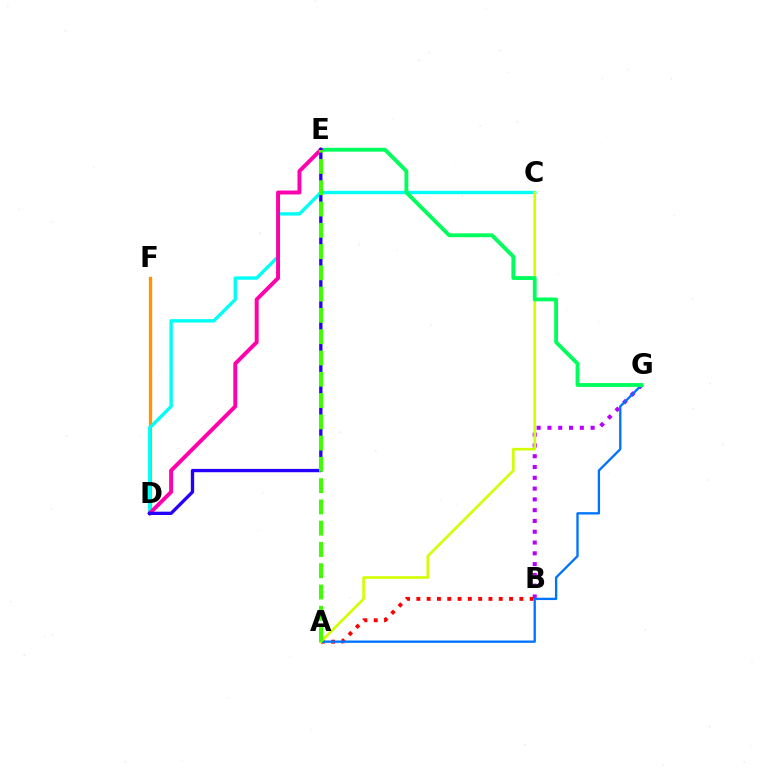{('B', 'G'): [{'color': '#b900ff', 'line_style': 'dotted', 'thickness': 2.93}], ('A', 'B'): [{'color': '#ff0000', 'line_style': 'dotted', 'thickness': 2.8}], ('D', 'F'): [{'color': '#ff9400', 'line_style': 'solid', 'thickness': 2.38}], ('A', 'G'): [{'color': '#0074ff', 'line_style': 'solid', 'thickness': 1.68}], ('C', 'D'): [{'color': '#00fff6', 'line_style': 'solid', 'thickness': 2.43}], ('A', 'C'): [{'color': '#d1ff00', 'line_style': 'solid', 'thickness': 1.89}], ('E', 'G'): [{'color': '#00ff5c', 'line_style': 'solid', 'thickness': 2.77}], ('D', 'E'): [{'color': '#ff00ac', 'line_style': 'solid', 'thickness': 2.83}, {'color': '#2500ff', 'line_style': 'solid', 'thickness': 2.39}], ('A', 'E'): [{'color': '#3dff00', 'line_style': 'dashed', 'thickness': 2.89}]}